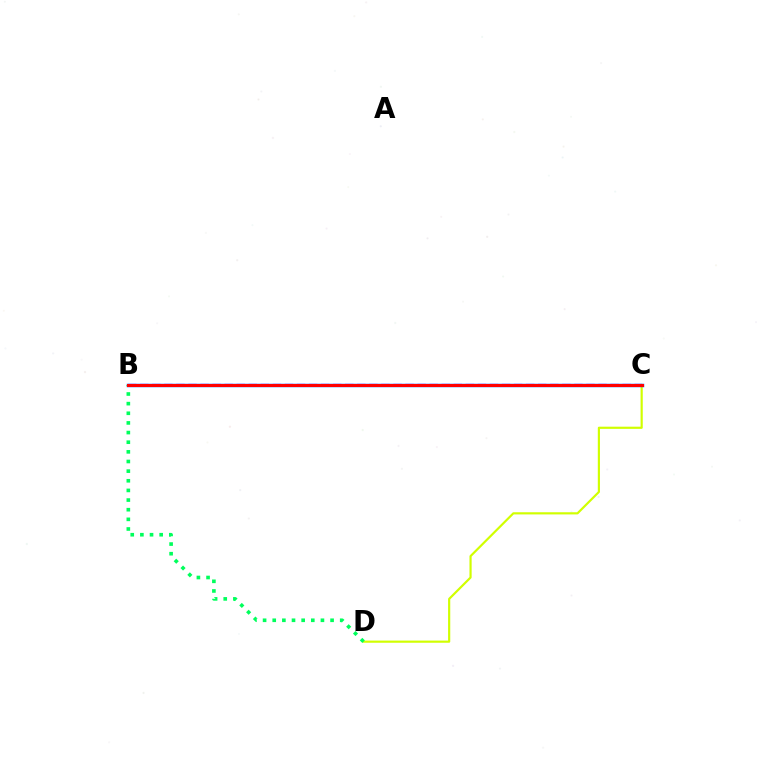{('B', 'C'): [{'color': '#b900ff', 'line_style': 'dashed', 'thickness': 1.64}, {'color': '#0074ff', 'line_style': 'solid', 'thickness': 2.48}, {'color': '#ff0000', 'line_style': 'solid', 'thickness': 2.2}], ('C', 'D'): [{'color': '#d1ff00', 'line_style': 'solid', 'thickness': 1.57}], ('B', 'D'): [{'color': '#00ff5c', 'line_style': 'dotted', 'thickness': 2.62}]}